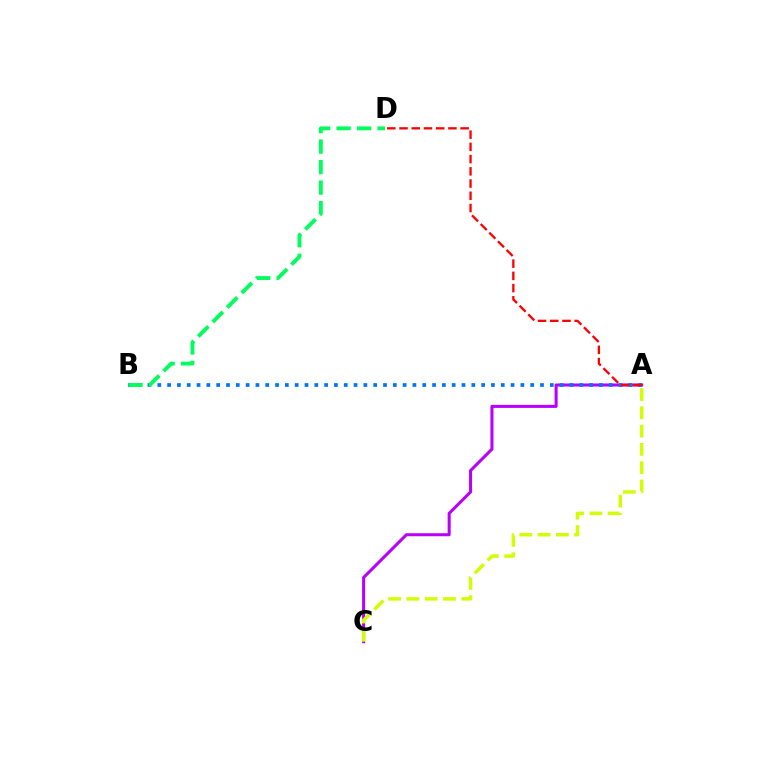{('A', 'C'): [{'color': '#b900ff', 'line_style': 'solid', 'thickness': 2.19}, {'color': '#d1ff00', 'line_style': 'dashed', 'thickness': 2.48}], ('A', 'B'): [{'color': '#0074ff', 'line_style': 'dotted', 'thickness': 2.67}], ('B', 'D'): [{'color': '#00ff5c', 'line_style': 'dashed', 'thickness': 2.79}], ('A', 'D'): [{'color': '#ff0000', 'line_style': 'dashed', 'thickness': 1.66}]}